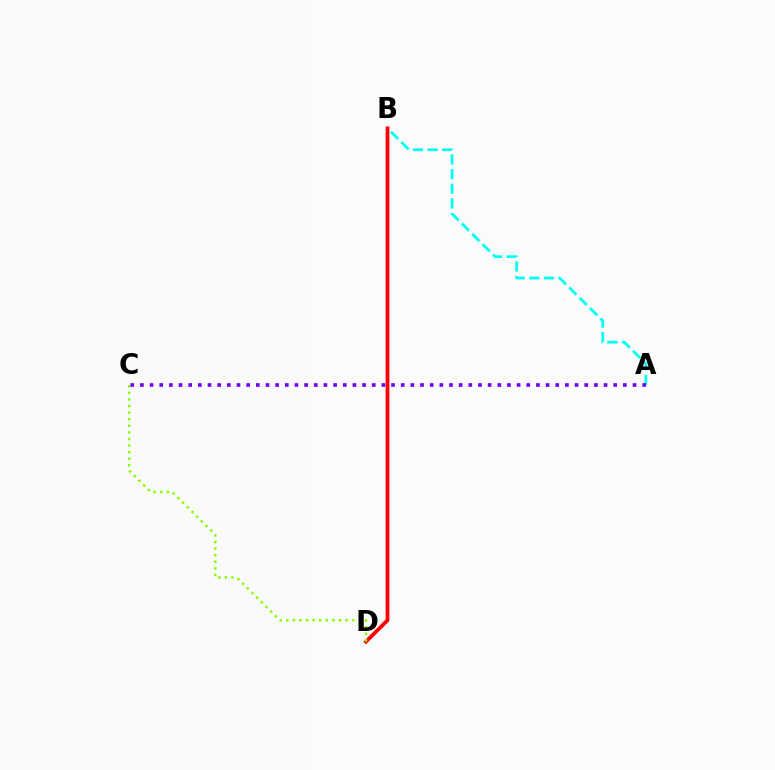{('A', 'B'): [{'color': '#00fff6', 'line_style': 'dashed', 'thickness': 1.99}], ('B', 'D'): [{'color': '#ff0000', 'line_style': 'solid', 'thickness': 2.7}], ('C', 'D'): [{'color': '#84ff00', 'line_style': 'dotted', 'thickness': 1.79}], ('A', 'C'): [{'color': '#7200ff', 'line_style': 'dotted', 'thickness': 2.62}]}